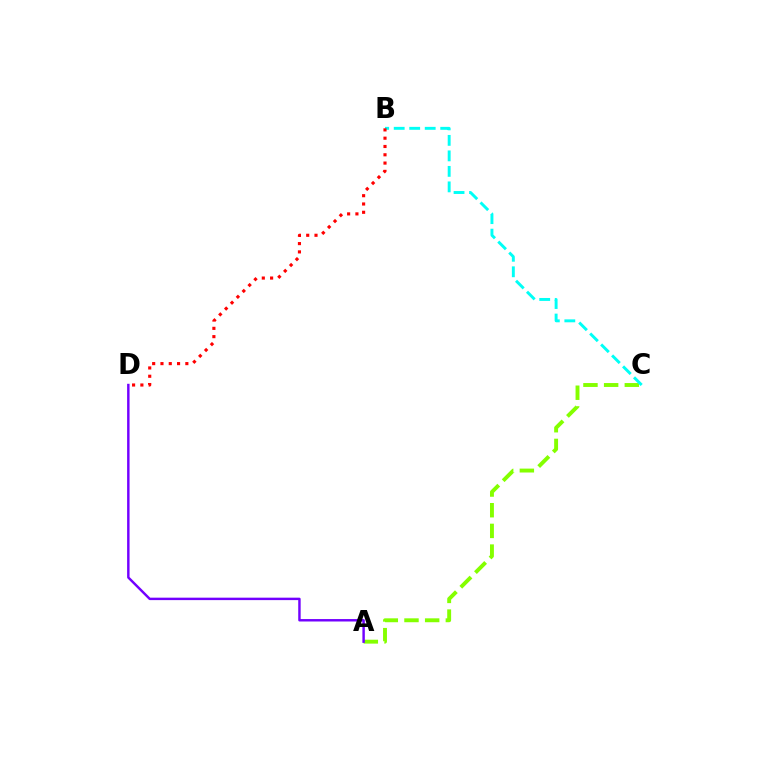{('A', 'C'): [{'color': '#84ff00', 'line_style': 'dashed', 'thickness': 2.81}], ('B', 'C'): [{'color': '#00fff6', 'line_style': 'dashed', 'thickness': 2.11}], ('A', 'D'): [{'color': '#7200ff', 'line_style': 'solid', 'thickness': 1.76}], ('B', 'D'): [{'color': '#ff0000', 'line_style': 'dotted', 'thickness': 2.25}]}